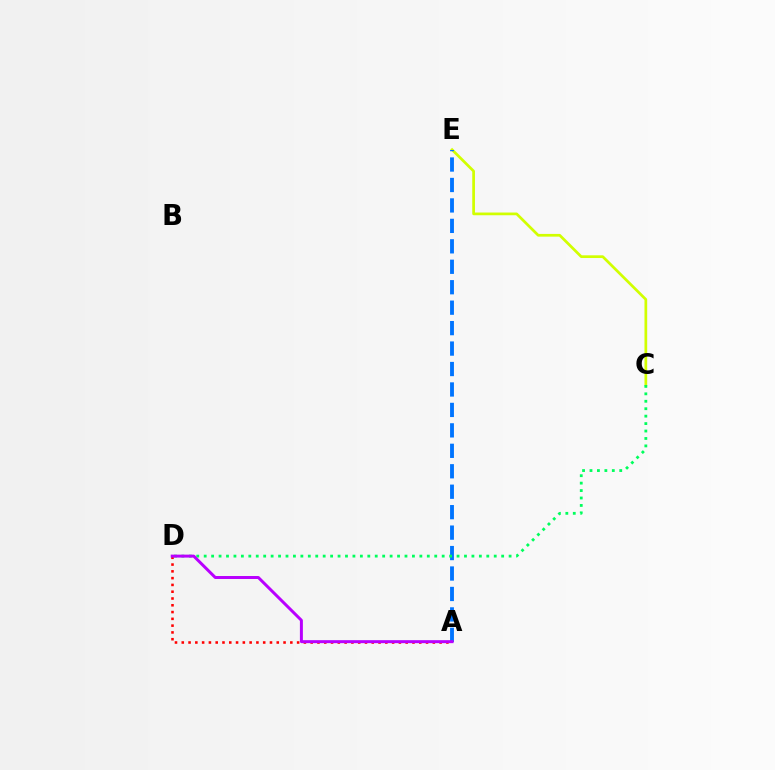{('C', 'E'): [{'color': '#d1ff00', 'line_style': 'solid', 'thickness': 1.96}], ('A', 'E'): [{'color': '#0074ff', 'line_style': 'dashed', 'thickness': 2.78}], ('A', 'D'): [{'color': '#ff0000', 'line_style': 'dotted', 'thickness': 1.84}, {'color': '#b900ff', 'line_style': 'solid', 'thickness': 2.15}], ('C', 'D'): [{'color': '#00ff5c', 'line_style': 'dotted', 'thickness': 2.02}]}